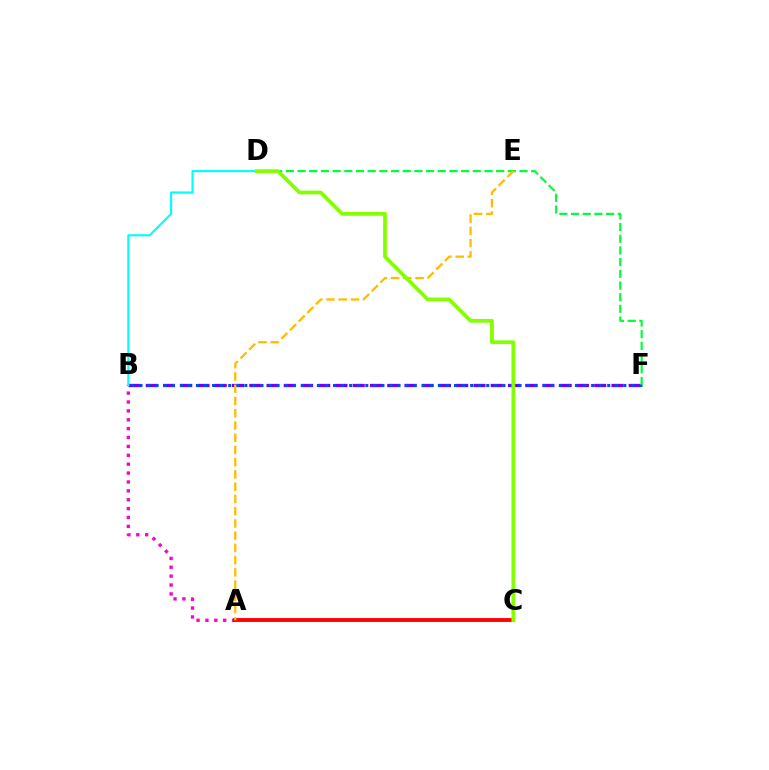{('B', 'F'): [{'color': '#7200ff', 'line_style': 'dashed', 'thickness': 2.34}, {'color': '#004bff', 'line_style': 'dotted', 'thickness': 2.19}], ('A', 'B'): [{'color': '#ff00cf', 'line_style': 'dotted', 'thickness': 2.41}], ('A', 'C'): [{'color': '#ff0000', 'line_style': 'solid', 'thickness': 2.78}], ('B', 'D'): [{'color': '#00fff6', 'line_style': 'solid', 'thickness': 1.54}], ('D', 'F'): [{'color': '#00ff39', 'line_style': 'dashed', 'thickness': 1.59}], ('A', 'E'): [{'color': '#ffbd00', 'line_style': 'dashed', 'thickness': 1.66}], ('C', 'D'): [{'color': '#84ff00', 'line_style': 'solid', 'thickness': 2.7}]}